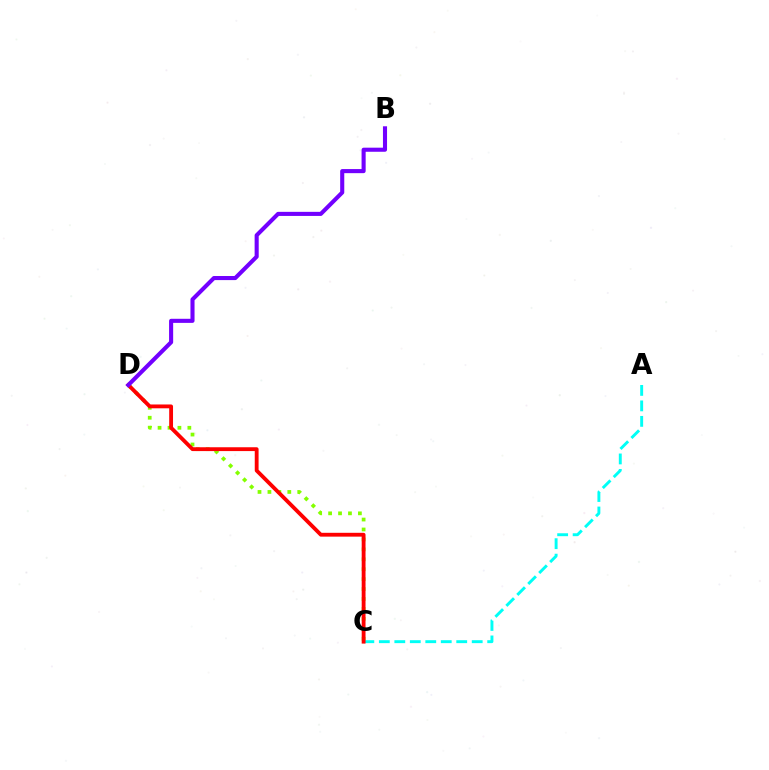{('C', 'D'): [{'color': '#84ff00', 'line_style': 'dotted', 'thickness': 2.7}, {'color': '#ff0000', 'line_style': 'solid', 'thickness': 2.76}], ('A', 'C'): [{'color': '#00fff6', 'line_style': 'dashed', 'thickness': 2.1}], ('B', 'D'): [{'color': '#7200ff', 'line_style': 'solid', 'thickness': 2.94}]}